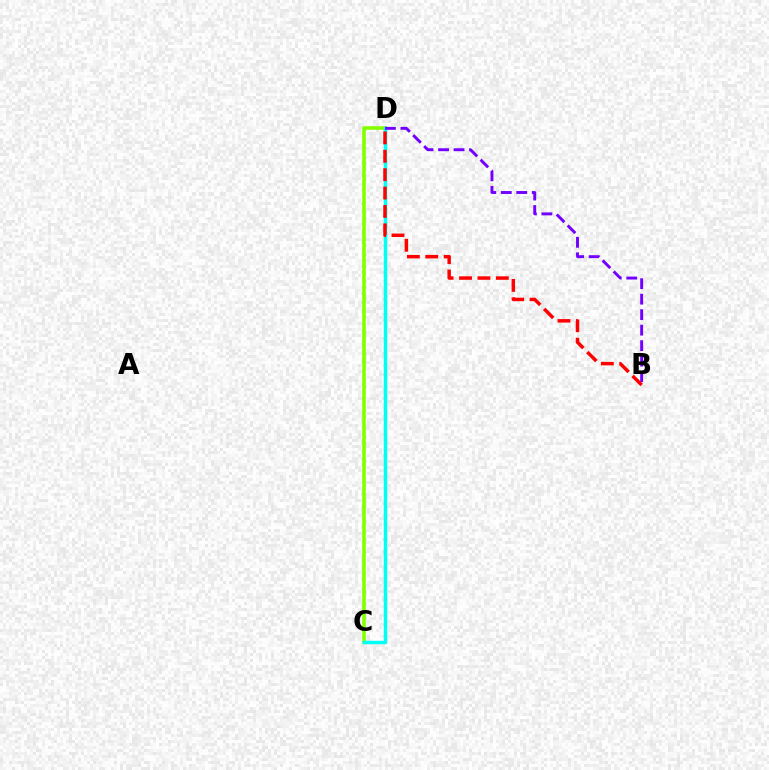{('C', 'D'): [{'color': '#84ff00', 'line_style': 'solid', 'thickness': 2.6}, {'color': '#00fff6', 'line_style': 'solid', 'thickness': 2.5}], ('B', 'D'): [{'color': '#7200ff', 'line_style': 'dashed', 'thickness': 2.11}, {'color': '#ff0000', 'line_style': 'dashed', 'thickness': 2.5}]}